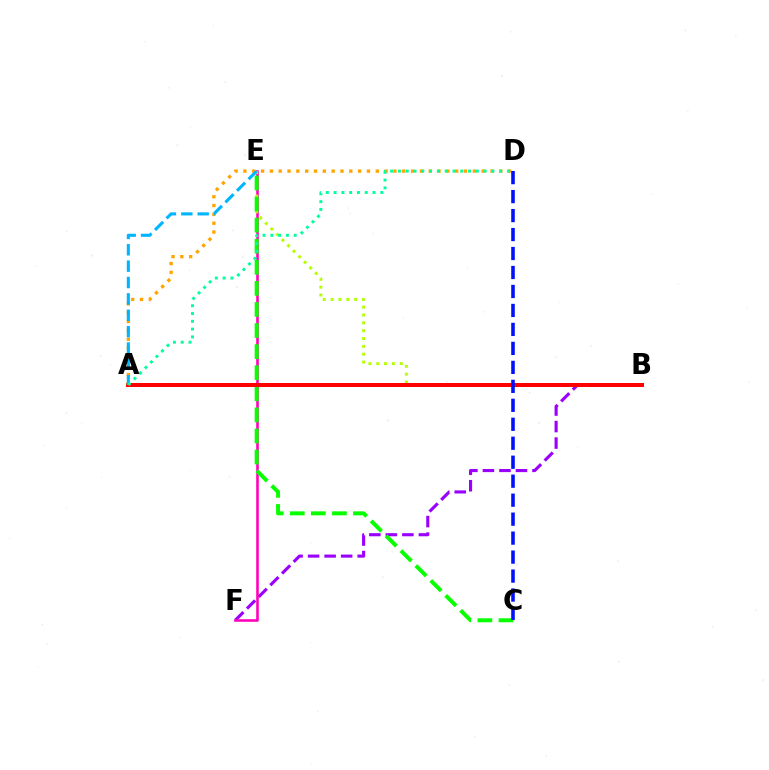{('B', 'F'): [{'color': '#9b00ff', 'line_style': 'dashed', 'thickness': 2.24}], ('E', 'F'): [{'color': '#ff00bd', 'line_style': 'solid', 'thickness': 1.86}], ('B', 'E'): [{'color': '#b3ff00', 'line_style': 'dotted', 'thickness': 2.13}], ('C', 'E'): [{'color': '#08ff00', 'line_style': 'dashed', 'thickness': 2.86}], ('A', 'B'): [{'color': '#ff0000', 'line_style': 'solid', 'thickness': 2.88}], ('A', 'D'): [{'color': '#ffa500', 'line_style': 'dotted', 'thickness': 2.4}, {'color': '#00ff9d', 'line_style': 'dotted', 'thickness': 2.12}], ('A', 'E'): [{'color': '#00b5ff', 'line_style': 'dashed', 'thickness': 2.22}], ('C', 'D'): [{'color': '#0010ff', 'line_style': 'dashed', 'thickness': 2.58}]}